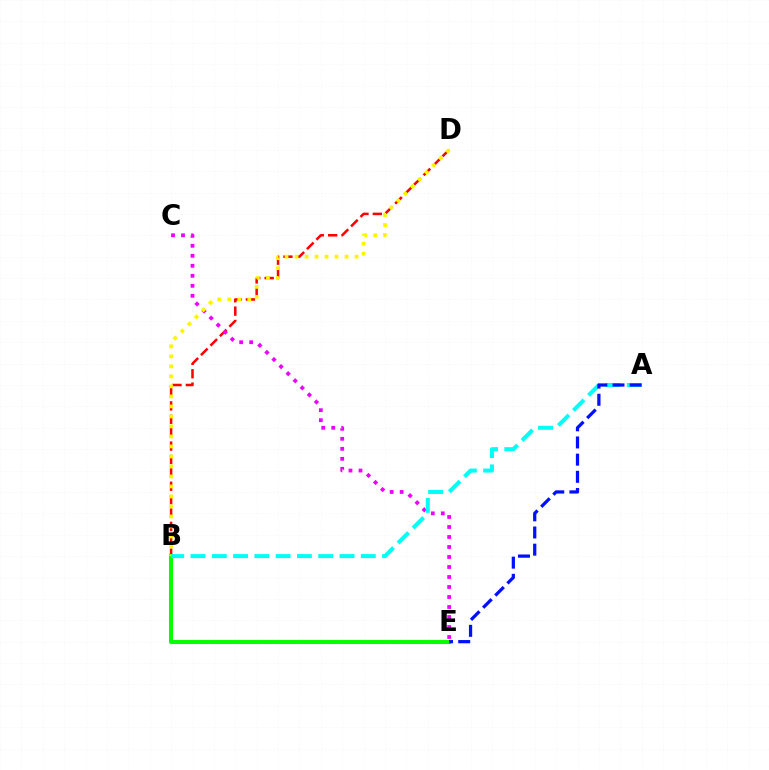{('B', 'D'): [{'color': '#ff0000', 'line_style': 'dashed', 'thickness': 1.82}, {'color': '#fcf500', 'line_style': 'dotted', 'thickness': 2.72}], ('C', 'E'): [{'color': '#ee00ff', 'line_style': 'dotted', 'thickness': 2.72}], ('B', 'E'): [{'color': '#08ff00', 'line_style': 'solid', 'thickness': 2.93}], ('A', 'B'): [{'color': '#00fff6', 'line_style': 'dashed', 'thickness': 2.89}], ('A', 'E'): [{'color': '#0010ff', 'line_style': 'dashed', 'thickness': 2.33}]}